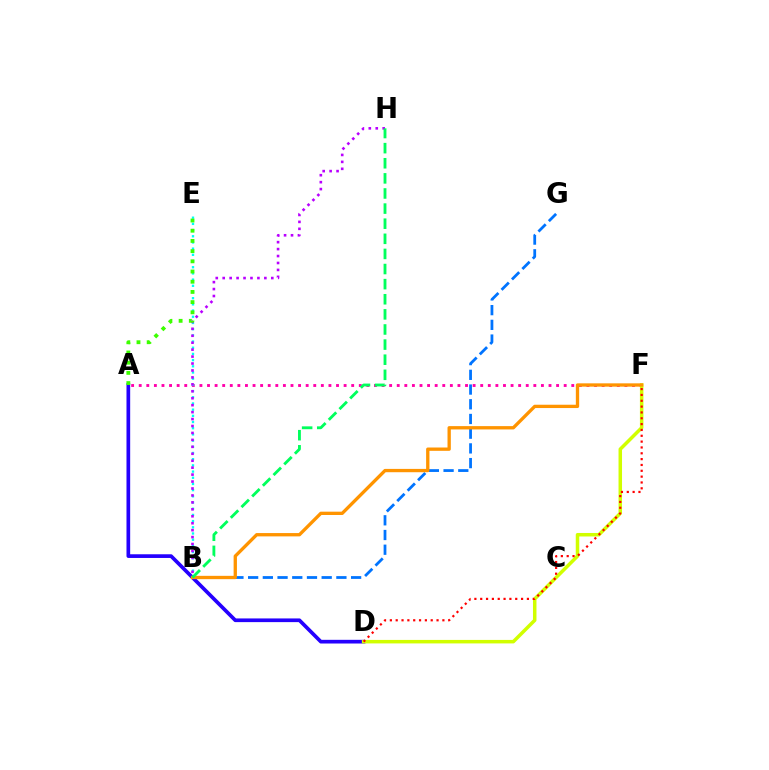{('A', 'F'): [{'color': '#ff00ac', 'line_style': 'dotted', 'thickness': 2.06}], ('A', 'D'): [{'color': '#2500ff', 'line_style': 'solid', 'thickness': 2.66}], ('B', 'G'): [{'color': '#0074ff', 'line_style': 'dashed', 'thickness': 2.0}], ('B', 'E'): [{'color': '#00fff6', 'line_style': 'dotted', 'thickness': 1.68}], ('D', 'F'): [{'color': '#d1ff00', 'line_style': 'solid', 'thickness': 2.52}, {'color': '#ff0000', 'line_style': 'dotted', 'thickness': 1.59}], ('B', 'F'): [{'color': '#ff9400', 'line_style': 'solid', 'thickness': 2.39}], ('B', 'H'): [{'color': '#b900ff', 'line_style': 'dotted', 'thickness': 1.89}, {'color': '#00ff5c', 'line_style': 'dashed', 'thickness': 2.05}], ('A', 'E'): [{'color': '#3dff00', 'line_style': 'dotted', 'thickness': 2.77}]}